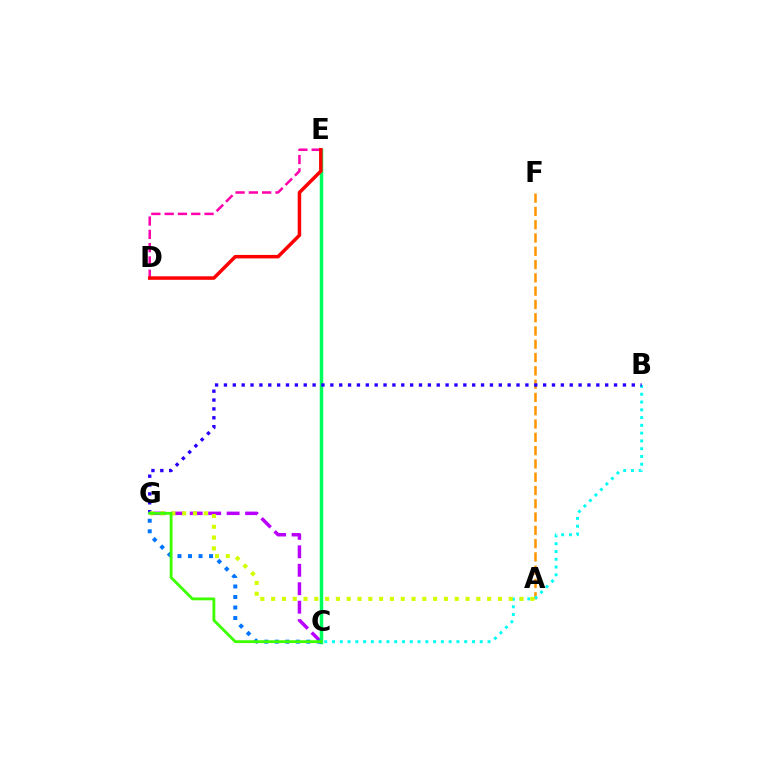{('C', 'G'): [{'color': '#b900ff', 'line_style': 'dashed', 'thickness': 2.51}, {'color': '#0074ff', 'line_style': 'dotted', 'thickness': 2.86}, {'color': '#3dff00', 'line_style': 'solid', 'thickness': 2.04}], ('A', 'F'): [{'color': '#ff9400', 'line_style': 'dashed', 'thickness': 1.81}], ('C', 'E'): [{'color': '#00ff5c', 'line_style': 'solid', 'thickness': 2.49}], ('B', 'C'): [{'color': '#00fff6', 'line_style': 'dotted', 'thickness': 2.11}], ('B', 'G'): [{'color': '#2500ff', 'line_style': 'dotted', 'thickness': 2.41}], ('D', 'E'): [{'color': '#ff00ac', 'line_style': 'dashed', 'thickness': 1.81}, {'color': '#ff0000', 'line_style': 'solid', 'thickness': 2.52}], ('A', 'G'): [{'color': '#d1ff00', 'line_style': 'dotted', 'thickness': 2.93}]}